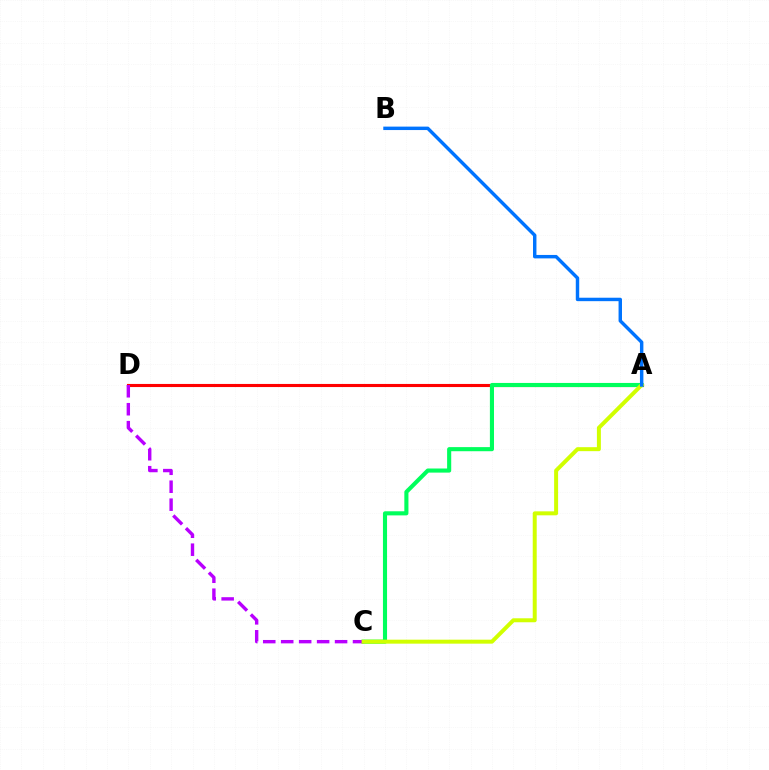{('A', 'D'): [{'color': '#ff0000', 'line_style': 'solid', 'thickness': 2.23}], ('A', 'C'): [{'color': '#00ff5c', 'line_style': 'solid', 'thickness': 2.96}, {'color': '#d1ff00', 'line_style': 'solid', 'thickness': 2.86}], ('C', 'D'): [{'color': '#b900ff', 'line_style': 'dashed', 'thickness': 2.44}], ('A', 'B'): [{'color': '#0074ff', 'line_style': 'solid', 'thickness': 2.47}]}